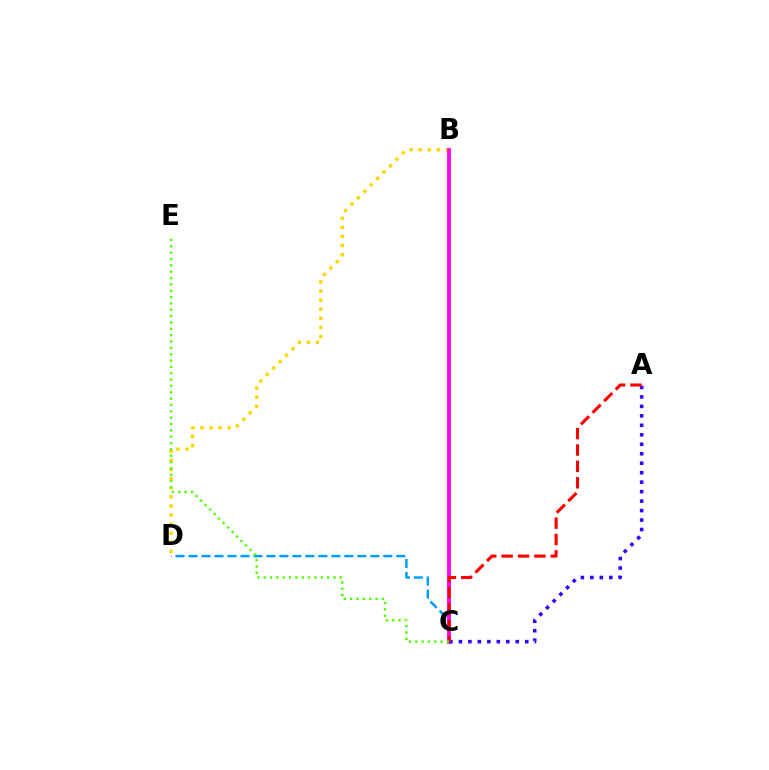{('C', 'D'): [{'color': '#009eff', 'line_style': 'dashed', 'thickness': 1.76}], ('B', 'D'): [{'color': '#ffd500', 'line_style': 'dotted', 'thickness': 2.47}], ('B', 'C'): [{'color': '#00ff86', 'line_style': 'solid', 'thickness': 1.53}, {'color': '#ff00ed', 'line_style': 'solid', 'thickness': 2.72}], ('A', 'C'): [{'color': '#3700ff', 'line_style': 'dotted', 'thickness': 2.57}, {'color': '#ff0000', 'line_style': 'dashed', 'thickness': 2.23}], ('C', 'E'): [{'color': '#4fff00', 'line_style': 'dotted', 'thickness': 1.72}]}